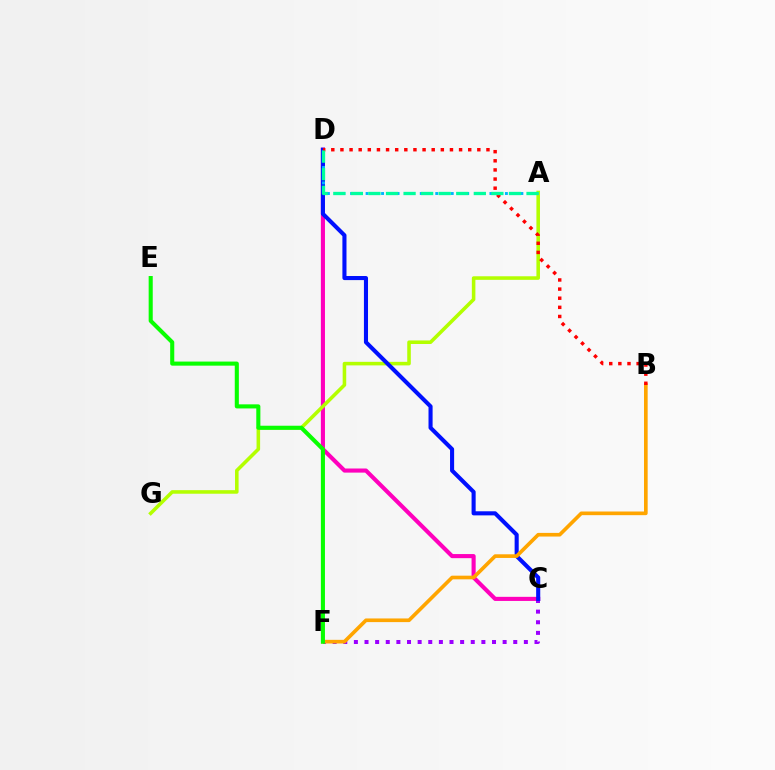{('C', 'F'): [{'color': '#9b00ff', 'line_style': 'dotted', 'thickness': 2.89}], ('C', 'D'): [{'color': '#ff00bd', 'line_style': 'solid', 'thickness': 2.96}, {'color': '#0010ff', 'line_style': 'solid', 'thickness': 2.94}], ('A', 'G'): [{'color': '#b3ff00', 'line_style': 'solid', 'thickness': 2.56}], ('B', 'F'): [{'color': '#ffa500', 'line_style': 'solid', 'thickness': 2.63}], ('E', 'F'): [{'color': '#08ff00', 'line_style': 'solid', 'thickness': 2.94}], ('A', 'D'): [{'color': '#00b5ff', 'line_style': 'dotted', 'thickness': 2.1}, {'color': '#00ff9d', 'line_style': 'dashed', 'thickness': 2.39}], ('B', 'D'): [{'color': '#ff0000', 'line_style': 'dotted', 'thickness': 2.48}]}